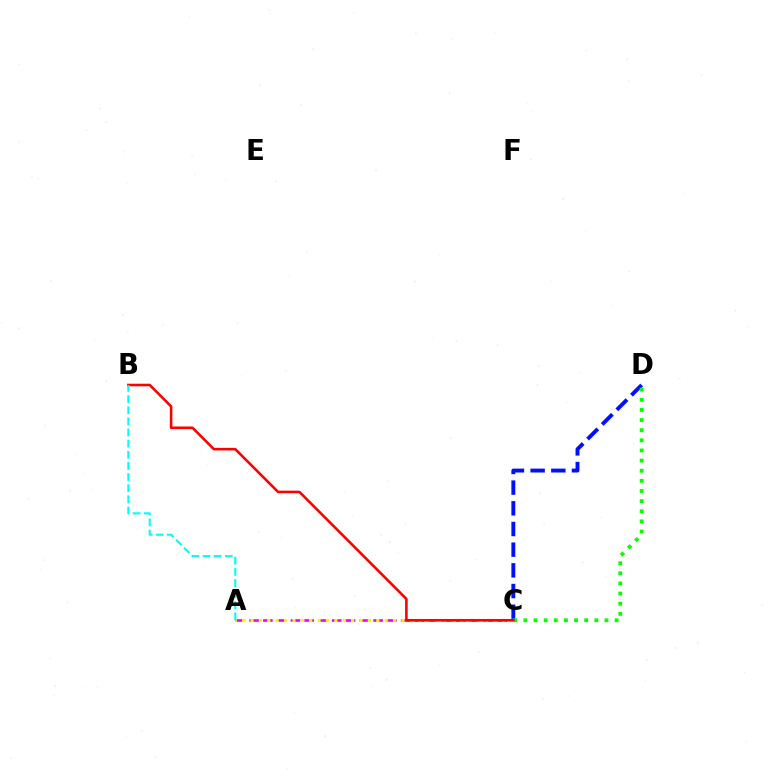{('A', 'C'): [{'color': '#ee00ff', 'line_style': 'dashed', 'thickness': 1.87}, {'color': '#fcf500', 'line_style': 'dotted', 'thickness': 2.28}], ('C', 'D'): [{'color': '#0010ff', 'line_style': 'dashed', 'thickness': 2.81}, {'color': '#08ff00', 'line_style': 'dotted', 'thickness': 2.75}], ('B', 'C'): [{'color': '#ff0000', 'line_style': 'solid', 'thickness': 1.87}], ('A', 'B'): [{'color': '#00fff6', 'line_style': 'dashed', 'thickness': 1.51}]}